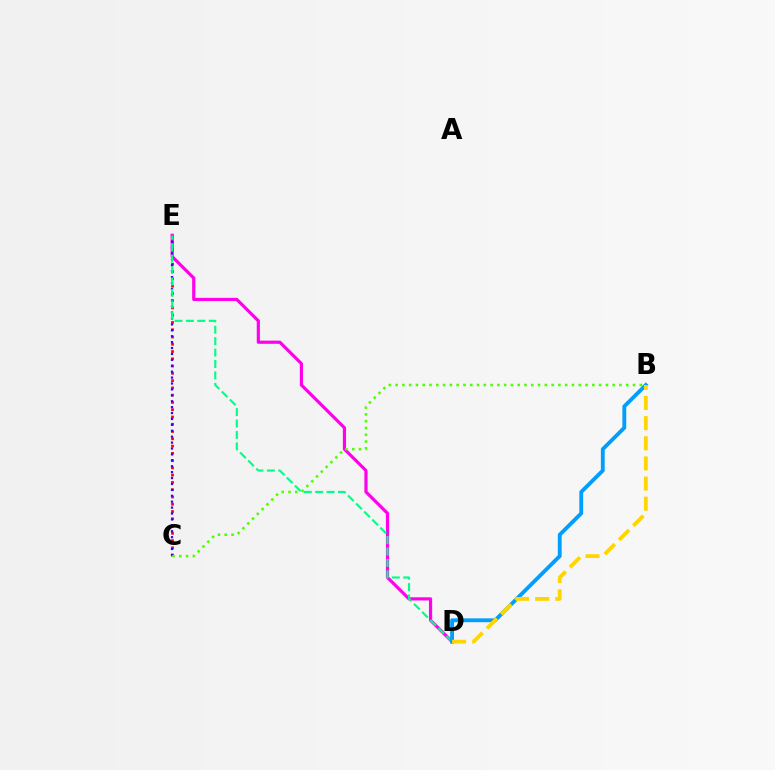{('D', 'E'): [{'color': '#ff00ed', 'line_style': 'solid', 'thickness': 2.29}, {'color': '#00ff86', 'line_style': 'dashed', 'thickness': 1.55}], ('C', 'E'): [{'color': '#ff0000', 'line_style': 'dotted', 'thickness': 1.98}, {'color': '#3700ff', 'line_style': 'dotted', 'thickness': 1.61}], ('B', 'C'): [{'color': '#4fff00', 'line_style': 'dotted', 'thickness': 1.84}], ('B', 'D'): [{'color': '#009eff', 'line_style': 'solid', 'thickness': 2.77}, {'color': '#ffd500', 'line_style': 'dashed', 'thickness': 2.74}]}